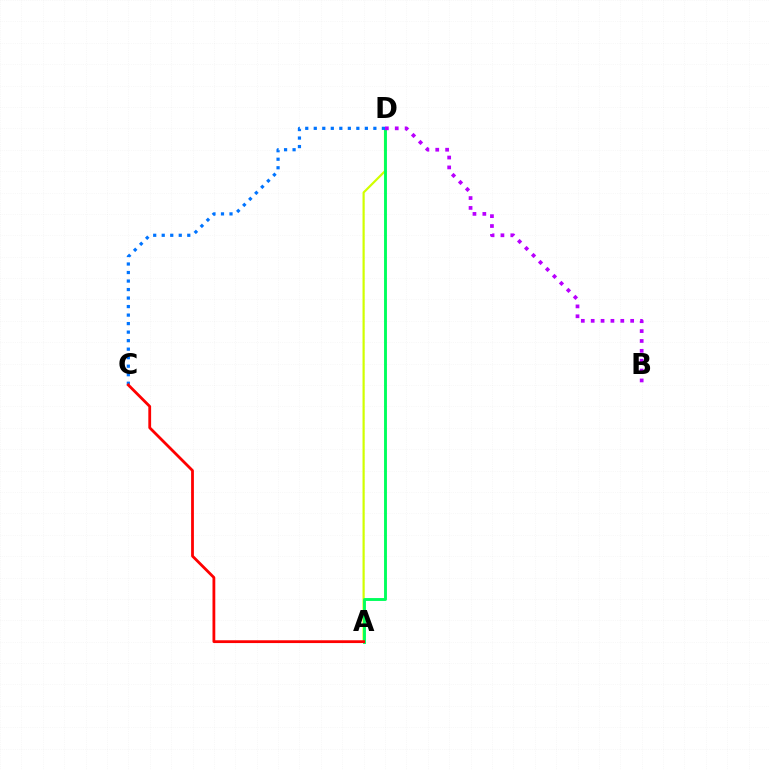{('A', 'D'): [{'color': '#d1ff00', 'line_style': 'solid', 'thickness': 1.58}, {'color': '#00ff5c', 'line_style': 'solid', 'thickness': 2.08}], ('C', 'D'): [{'color': '#0074ff', 'line_style': 'dotted', 'thickness': 2.31}], ('A', 'C'): [{'color': '#ff0000', 'line_style': 'solid', 'thickness': 2.01}], ('B', 'D'): [{'color': '#b900ff', 'line_style': 'dotted', 'thickness': 2.68}]}